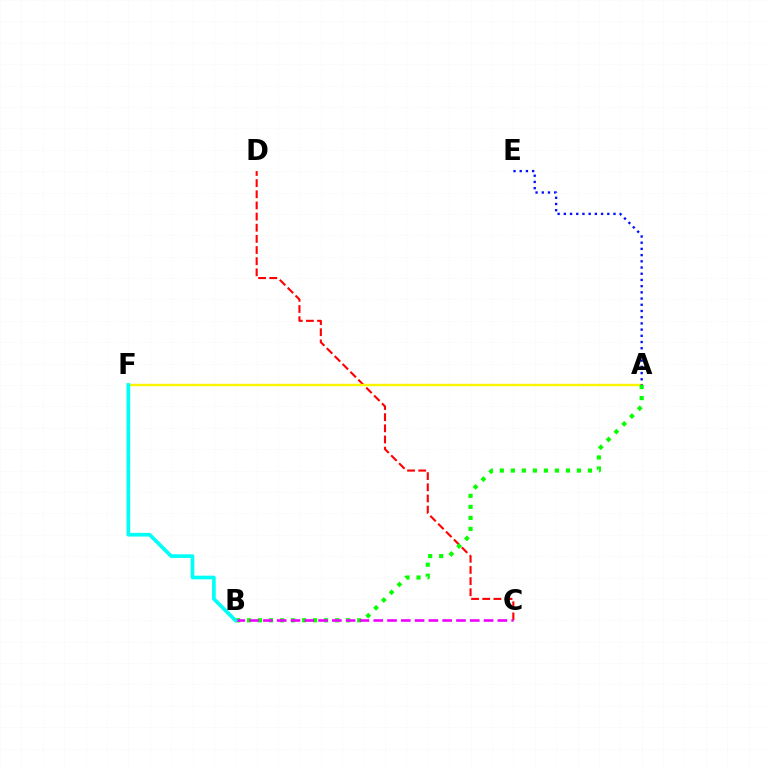{('C', 'D'): [{'color': '#ff0000', 'line_style': 'dashed', 'thickness': 1.52}], ('A', 'F'): [{'color': '#fcf500', 'line_style': 'solid', 'thickness': 1.74}], ('A', 'B'): [{'color': '#08ff00', 'line_style': 'dotted', 'thickness': 2.99}], ('A', 'E'): [{'color': '#0010ff', 'line_style': 'dotted', 'thickness': 1.69}], ('B', 'C'): [{'color': '#ee00ff', 'line_style': 'dashed', 'thickness': 1.87}], ('B', 'F'): [{'color': '#00fff6', 'line_style': 'solid', 'thickness': 2.65}]}